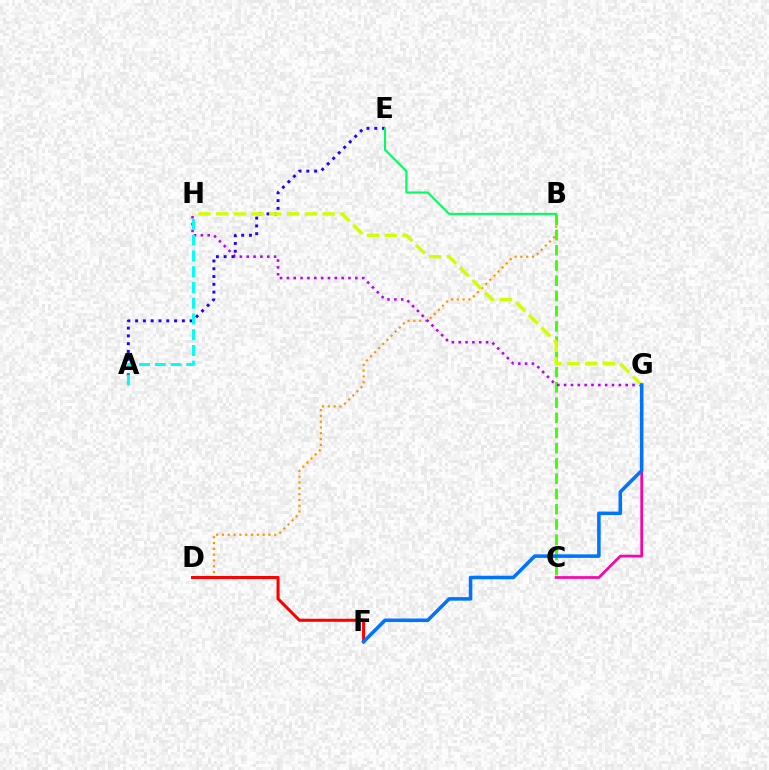{('B', 'D'): [{'color': '#ff9400', 'line_style': 'dotted', 'thickness': 1.58}], ('B', 'C'): [{'color': '#3dff00', 'line_style': 'dashed', 'thickness': 2.07}], ('G', 'H'): [{'color': '#b900ff', 'line_style': 'dotted', 'thickness': 1.86}, {'color': '#d1ff00', 'line_style': 'dashed', 'thickness': 2.41}], ('D', 'F'): [{'color': '#ff0000', 'line_style': 'solid', 'thickness': 2.19}], ('C', 'G'): [{'color': '#ff00ac', 'line_style': 'solid', 'thickness': 1.94}], ('A', 'E'): [{'color': '#2500ff', 'line_style': 'dotted', 'thickness': 2.12}], ('A', 'H'): [{'color': '#00fff6', 'line_style': 'dashed', 'thickness': 2.14}], ('B', 'E'): [{'color': '#00ff5c', 'line_style': 'solid', 'thickness': 1.51}], ('F', 'G'): [{'color': '#0074ff', 'line_style': 'solid', 'thickness': 2.56}]}